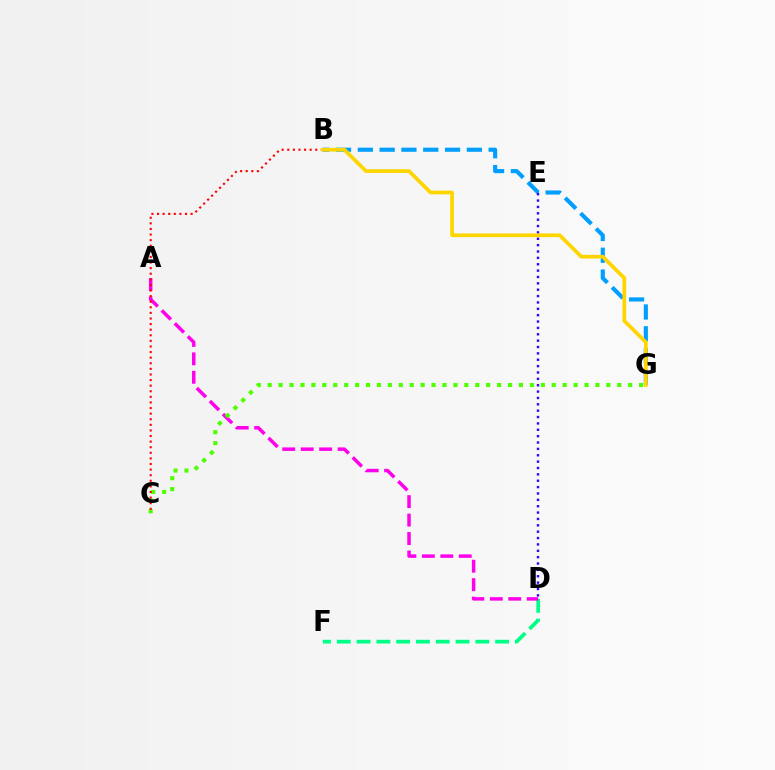{('B', 'G'): [{'color': '#009eff', 'line_style': 'dashed', 'thickness': 2.96}, {'color': '#ffd500', 'line_style': 'solid', 'thickness': 2.68}], ('D', 'F'): [{'color': '#00ff86', 'line_style': 'dashed', 'thickness': 2.69}], ('D', 'E'): [{'color': '#3700ff', 'line_style': 'dotted', 'thickness': 1.73}], ('A', 'D'): [{'color': '#ff00ed', 'line_style': 'dashed', 'thickness': 2.51}], ('C', 'G'): [{'color': '#4fff00', 'line_style': 'dotted', 'thickness': 2.97}], ('B', 'C'): [{'color': '#ff0000', 'line_style': 'dotted', 'thickness': 1.52}]}